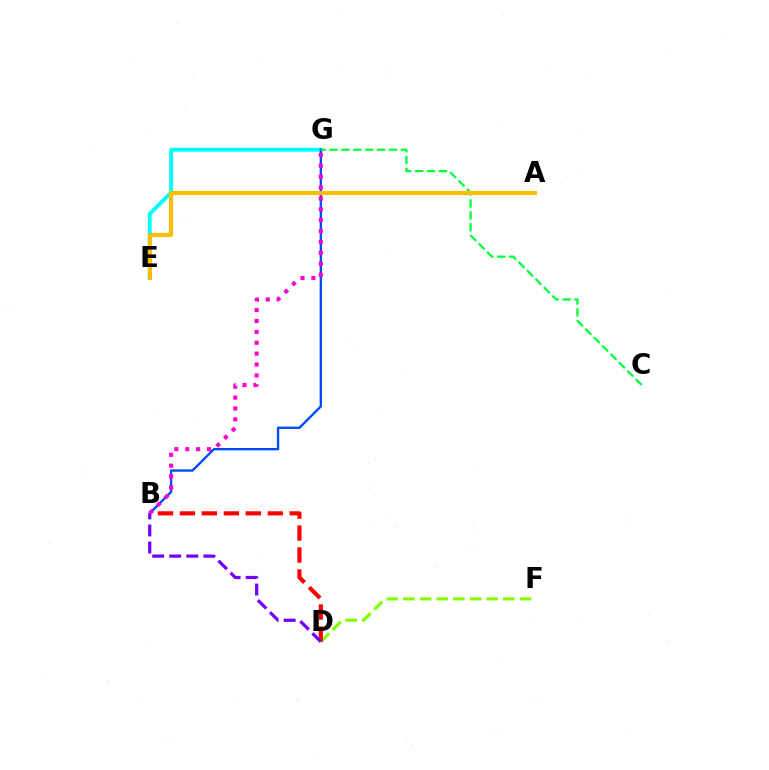{('E', 'G'): [{'color': '#00fff6', 'line_style': 'solid', 'thickness': 2.79}], ('D', 'F'): [{'color': '#84ff00', 'line_style': 'dashed', 'thickness': 2.26}], ('B', 'D'): [{'color': '#ff0000', 'line_style': 'dashed', 'thickness': 2.98}, {'color': '#7200ff', 'line_style': 'dashed', 'thickness': 2.32}], ('B', 'G'): [{'color': '#004bff', 'line_style': 'solid', 'thickness': 1.69}, {'color': '#ff00cf', 'line_style': 'dotted', 'thickness': 2.96}], ('C', 'G'): [{'color': '#00ff39', 'line_style': 'dashed', 'thickness': 1.61}], ('A', 'E'): [{'color': '#ffbd00', 'line_style': 'solid', 'thickness': 2.98}]}